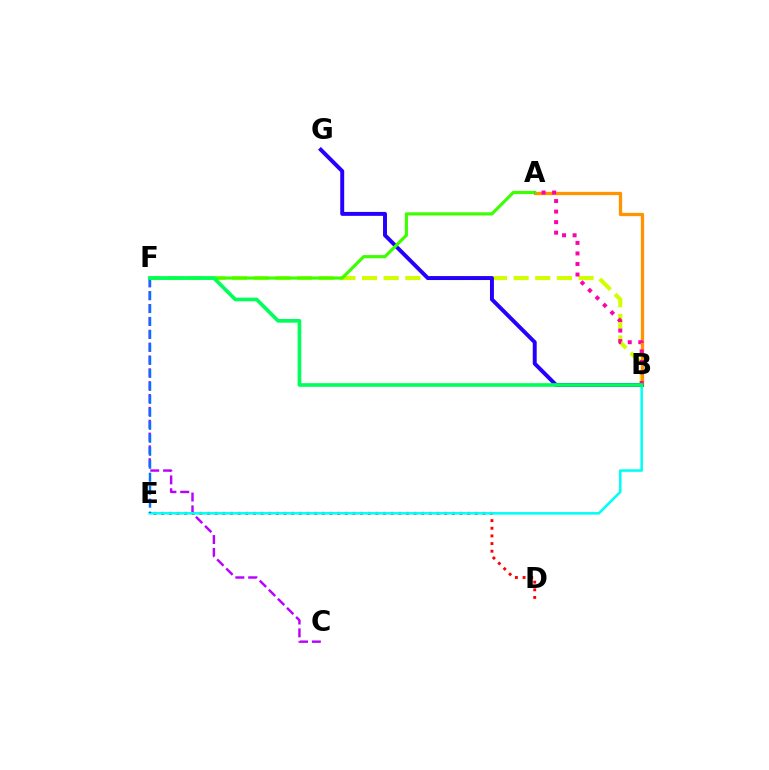{('C', 'F'): [{'color': '#b900ff', 'line_style': 'dashed', 'thickness': 1.75}], ('D', 'E'): [{'color': '#ff0000', 'line_style': 'dotted', 'thickness': 2.08}], ('B', 'F'): [{'color': '#d1ff00', 'line_style': 'dashed', 'thickness': 2.94}, {'color': '#00ff5c', 'line_style': 'solid', 'thickness': 2.64}], ('A', 'B'): [{'color': '#ff9400', 'line_style': 'solid', 'thickness': 2.38}, {'color': '#ff00ac', 'line_style': 'dotted', 'thickness': 2.86}], ('B', 'G'): [{'color': '#2500ff', 'line_style': 'solid', 'thickness': 2.84}], ('B', 'E'): [{'color': '#00fff6', 'line_style': 'solid', 'thickness': 1.83}], ('A', 'F'): [{'color': '#3dff00', 'line_style': 'solid', 'thickness': 2.27}], ('E', 'F'): [{'color': '#0074ff', 'line_style': 'dashed', 'thickness': 1.76}]}